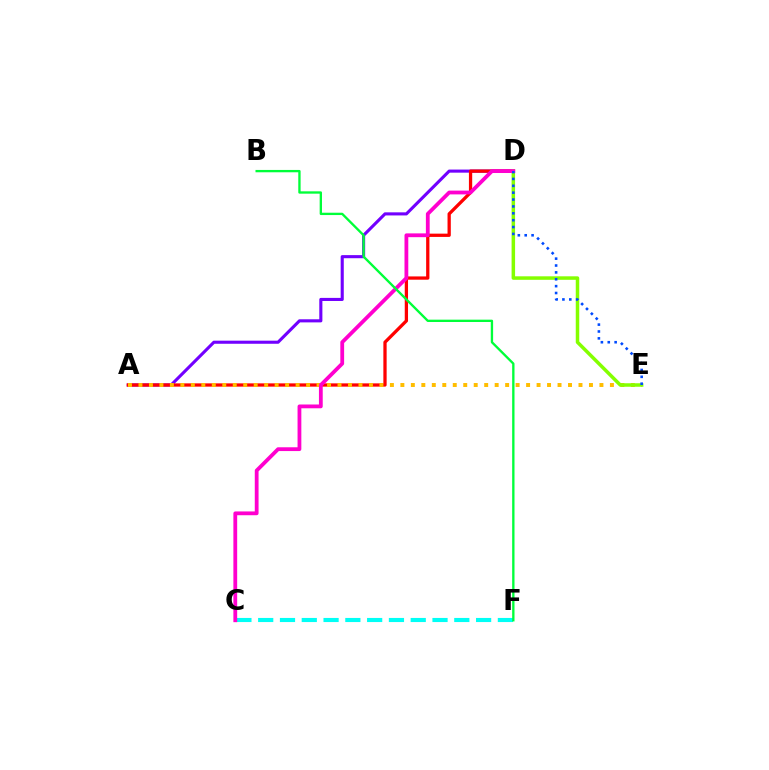{('A', 'D'): [{'color': '#7200ff', 'line_style': 'solid', 'thickness': 2.23}, {'color': '#ff0000', 'line_style': 'solid', 'thickness': 2.36}], ('C', 'F'): [{'color': '#00fff6', 'line_style': 'dashed', 'thickness': 2.96}], ('A', 'E'): [{'color': '#ffbd00', 'line_style': 'dotted', 'thickness': 2.85}], ('D', 'E'): [{'color': '#84ff00', 'line_style': 'solid', 'thickness': 2.52}, {'color': '#004bff', 'line_style': 'dotted', 'thickness': 1.87}], ('C', 'D'): [{'color': '#ff00cf', 'line_style': 'solid', 'thickness': 2.73}], ('B', 'F'): [{'color': '#00ff39', 'line_style': 'solid', 'thickness': 1.69}]}